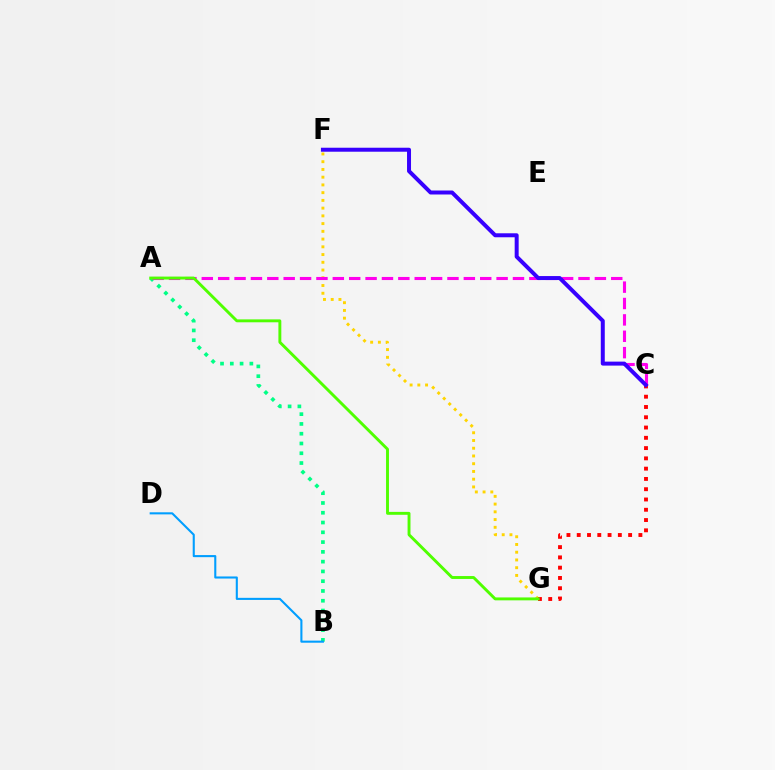{('A', 'B'): [{'color': '#00ff86', 'line_style': 'dotted', 'thickness': 2.66}], ('B', 'D'): [{'color': '#009eff', 'line_style': 'solid', 'thickness': 1.5}], ('F', 'G'): [{'color': '#ffd500', 'line_style': 'dotted', 'thickness': 2.1}], ('A', 'C'): [{'color': '#ff00ed', 'line_style': 'dashed', 'thickness': 2.22}], ('C', 'G'): [{'color': '#ff0000', 'line_style': 'dotted', 'thickness': 2.79}], ('C', 'F'): [{'color': '#3700ff', 'line_style': 'solid', 'thickness': 2.87}], ('A', 'G'): [{'color': '#4fff00', 'line_style': 'solid', 'thickness': 2.09}]}